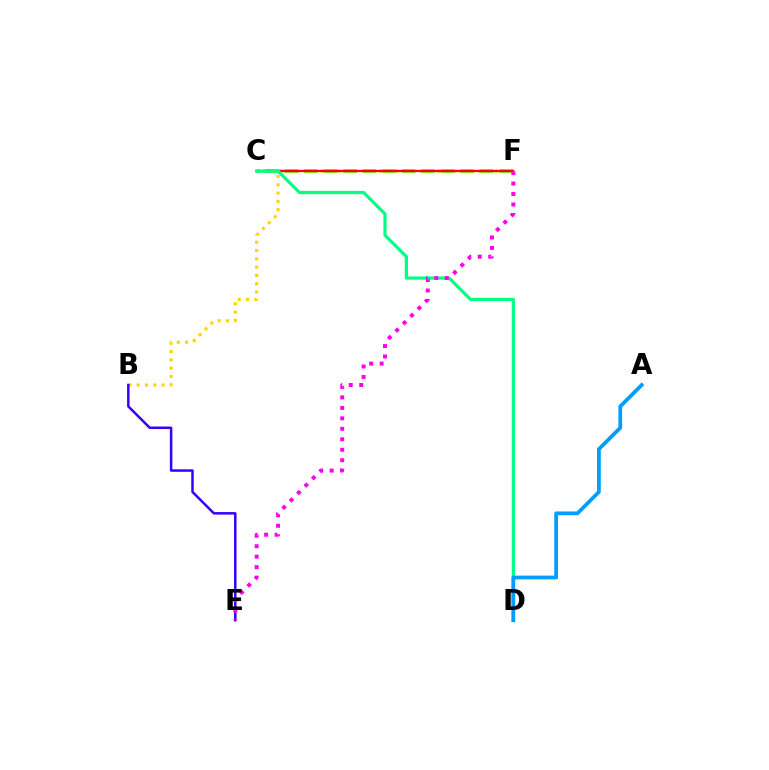{('B', 'F'): [{'color': '#ffd500', 'line_style': 'dotted', 'thickness': 2.25}], ('C', 'F'): [{'color': '#4fff00', 'line_style': 'dashed', 'thickness': 2.65}, {'color': '#ff0000', 'line_style': 'solid', 'thickness': 1.64}], ('C', 'D'): [{'color': '#00ff86', 'line_style': 'solid', 'thickness': 2.31}], ('B', 'E'): [{'color': '#3700ff', 'line_style': 'solid', 'thickness': 1.8}], ('A', 'D'): [{'color': '#009eff', 'line_style': 'solid', 'thickness': 2.71}], ('E', 'F'): [{'color': '#ff00ed', 'line_style': 'dotted', 'thickness': 2.84}]}